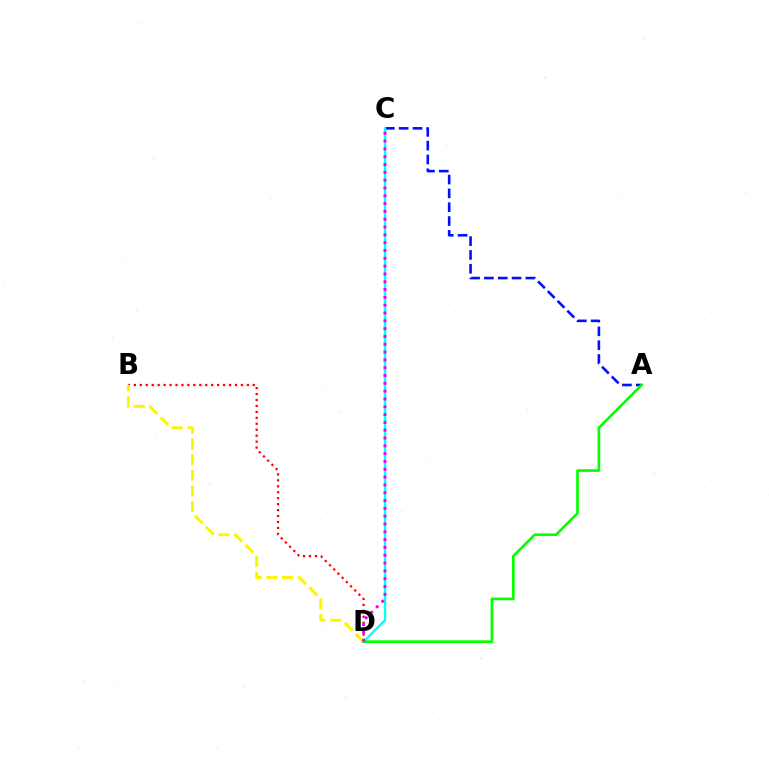{('B', 'D'): [{'color': '#ff0000', 'line_style': 'dotted', 'thickness': 1.62}, {'color': '#fcf500', 'line_style': 'dashed', 'thickness': 2.13}], ('A', 'C'): [{'color': '#0010ff', 'line_style': 'dashed', 'thickness': 1.88}], ('C', 'D'): [{'color': '#00fff6', 'line_style': 'solid', 'thickness': 1.68}, {'color': '#ee00ff', 'line_style': 'dotted', 'thickness': 2.12}], ('A', 'D'): [{'color': '#08ff00', 'line_style': 'solid', 'thickness': 1.93}]}